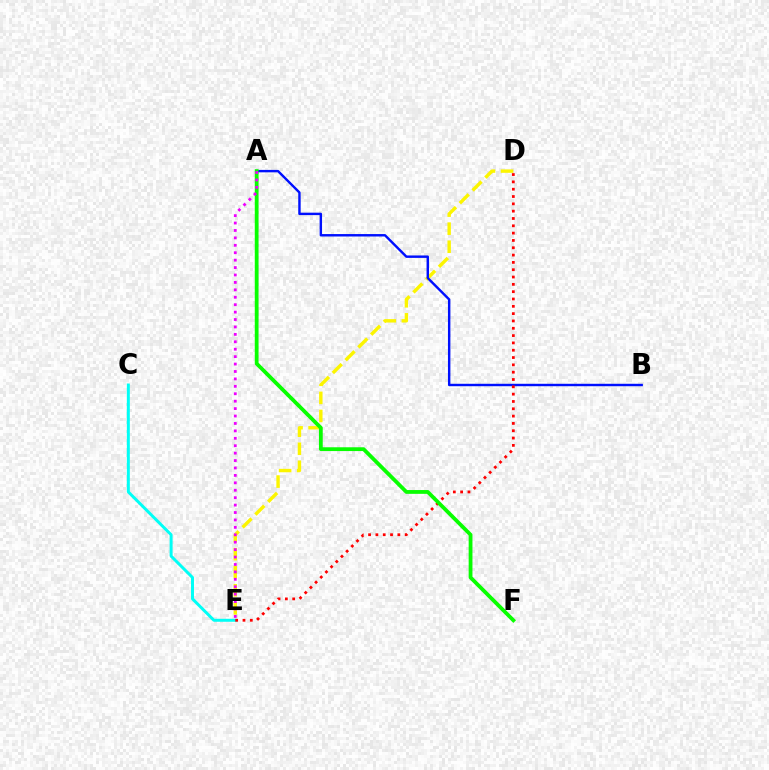{('D', 'E'): [{'color': '#fcf500', 'line_style': 'dashed', 'thickness': 2.45}, {'color': '#ff0000', 'line_style': 'dotted', 'thickness': 1.99}], ('A', 'B'): [{'color': '#0010ff', 'line_style': 'solid', 'thickness': 1.75}], ('C', 'E'): [{'color': '#00fff6', 'line_style': 'solid', 'thickness': 2.14}], ('A', 'F'): [{'color': '#08ff00', 'line_style': 'solid', 'thickness': 2.73}], ('A', 'E'): [{'color': '#ee00ff', 'line_style': 'dotted', 'thickness': 2.02}]}